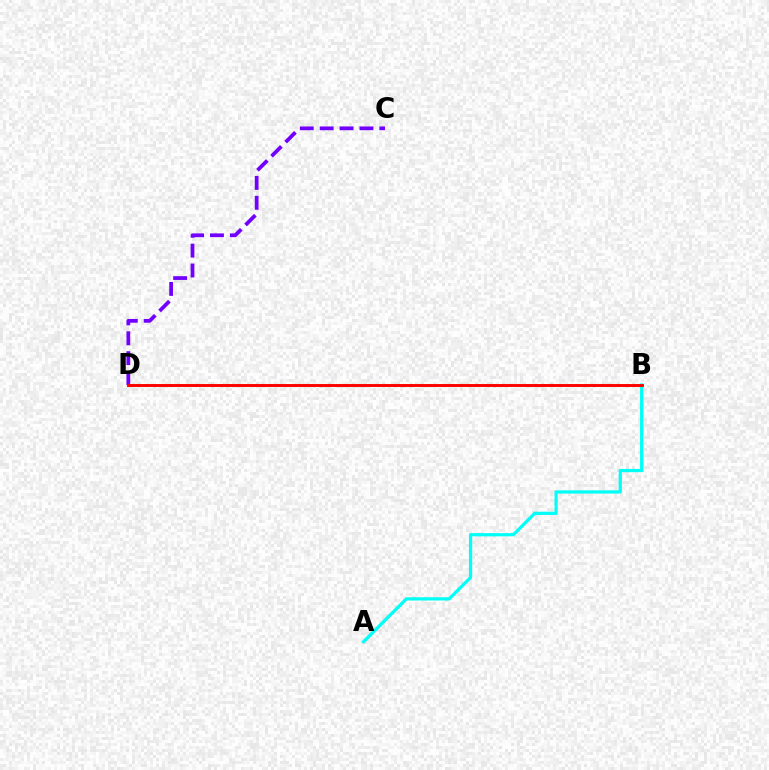{('A', 'B'): [{'color': '#00fff6', 'line_style': 'solid', 'thickness': 2.33}], ('C', 'D'): [{'color': '#7200ff', 'line_style': 'dashed', 'thickness': 2.7}], ('B', 'D'): [{'color': '#84ff00', 'line_style': 'dotted', 'thickness': 2.25}, {'color': '#ff0000', 'line_style': 'solid', 'thickness': 2.08}]}